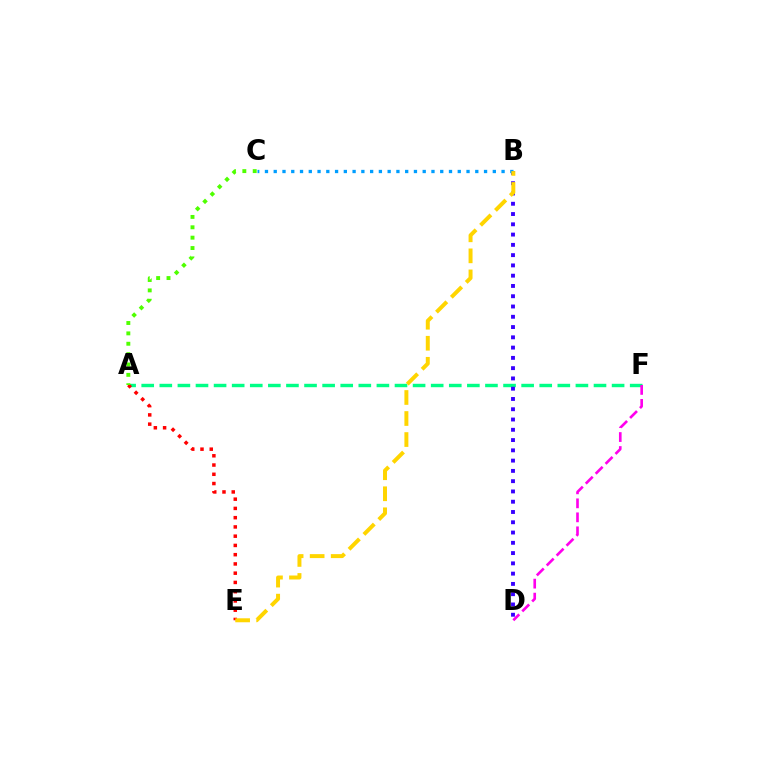{('A', 'F'): [{'color': '#00ff86', 'line_style': 'dashed', 'thickness': 2.46}], ('A', 'E'): [{'color': '#ff0000', 'line_style': 'dotted', 'thickness': 2.51}], ('B', 'D'): [{'color': '#3700ff', 'line_style': 'dotted', 'thickness': 2.79}], ('B', 'C'): [{'color': '#009eff', 'line_style': 'dotted', 'thickness': 2.38}], ('A', 'C'): [{'color': '#4fff00', 'line_style': 'dotted', 'thickness': 2.82}], ('B', 'E'): [{'color': '#ffd500', 'line_style': 'dashed', 'thickness': 2.86}], ('D', 'F'): [{'color': '#ff00ed', 'line_style': 'dashed', 'thickness': 1.9}]}